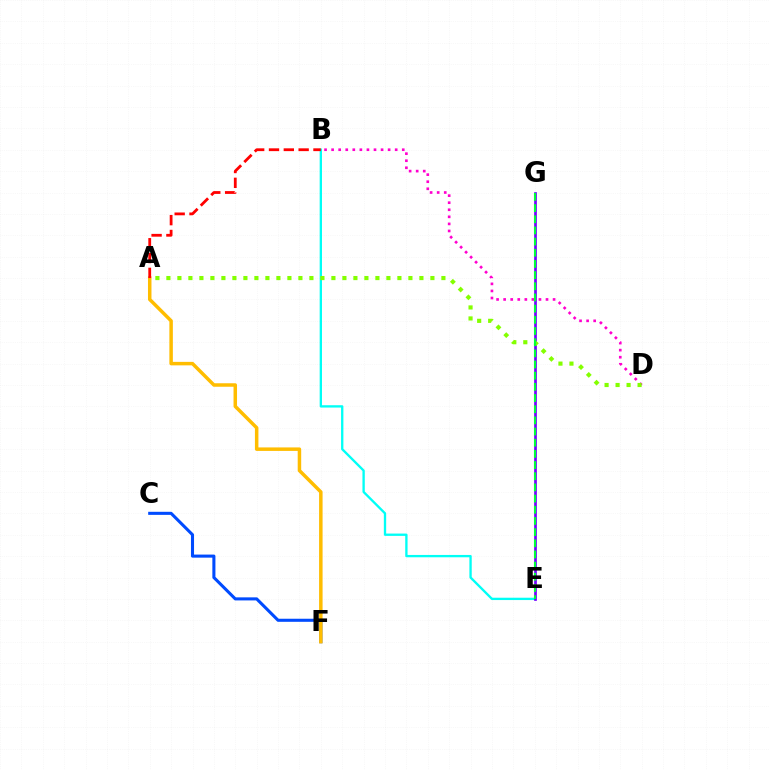{('C', 'F'): [{'color': '#004bff', 'line_style': 'solid', 'thickness': 2.21}], ('B', 'E'): [{'color': '#00fff6', 'line_style': 'solid', 'thickness': 1.68}], ('B', 'D'): [{'color': '#ff00cf', 'line_style': 'dotted', 'thickness': 1.92}], ('E', 'G'): [{'color': '#7200ff', 'line_style': 'solid', 'thickness': 1.94}, {'color': '#00ff39', 'line_style': 'dashed', 'thickness': 1.52}], ('A', 'F'): [{'color': '#ffbd00', 'line_style': 'solid', 'thickness': 2.51}], ('A', 'D'): [{'color': '#84ff00', 'line_style': 'dotted', 'thickness': 2.99}], ('A', 'B'): [{'color': '#ff0000', 'line_style': 'dashed', 'thickness': 2.01}]}